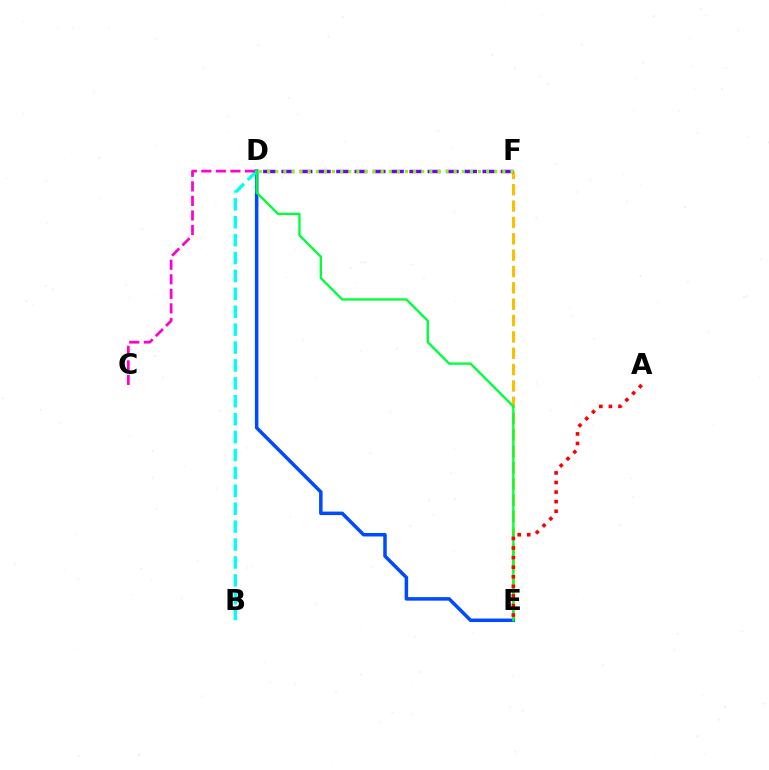{('E', 'F'): [{'color': '#ffbd00', 'line_style': 'dashed', 'thickness': 2.22}], ('D', 'E'): [{'color': '#004bff', 'line_style': 'solid', 'thickness': 2.52}, {'color': '#00ff39', 'line_style': 'solid', 'thickness': 1.68}], ('B', 'D'): [{'color': '#00fff6', 'line_style': 'dashed', 'thickness': 2.43}], ('C', 'D'): [{'color': '#ff00cf', 'line_style': 'dashed', 'thickness': 1.98}], ('D', 'F'): [{'color': '#7200ff', 'line_style': 'dashed', 'thickness': 2.48}, {'color': '#84ff00', 'line_style': 'dotted', 'thickness': 2.2}], ('A', 'E'): [{'color': '#ff0000', 'line_style': 'dotted', 'thickness': 2.6}]}